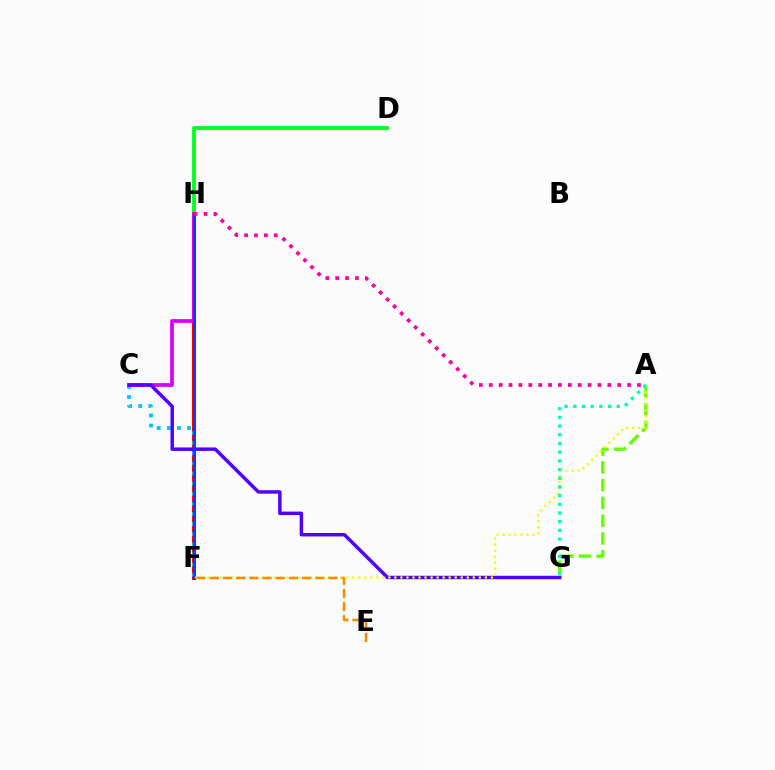{('F', 'H'): [{'color': '#ff0000', 'line_style': 'solid', 'thickness': 2.93}, {'color': '#003fff', 'line_style': 'solid', 'thickness': 2.11}], ('D', 'H'): [{'color': '#00ff27', 'line_style': 'solid', 'thickness': 2.76}], ('C', 'F'): [{'color': '#00c7ff', 'line_style': 'dotted', 'thickness': 2.75}], ('C', 'H'): [{'color': '#d600ff', 'line_style': 'solid', 'thickness': 2.71}], ('C', 'G'): [{'color': '#4f00ff', 'line_style': 'solid', 'thickness': 2.49}], ('A', 'G'): [{'color': '#66ff00', 'line_style': 'dashed', 'thickness': 2.42}, {'color': '#00ffaf', 'line_style': 'dotted', 'thickness': 2.36}], ('A', 'F'): [{'color': '#eeff00', 'line_style': 'dotted', 'thickness': 1.64}], ('E', 'F'): [{'color': '#ff8800', 'line_style': 'dashed', 'thickness': 1.79}], ('A', 'H'): [{'color': '#ff00a0', 'line_style': 'dotted', 'thickness': 2.69}]}